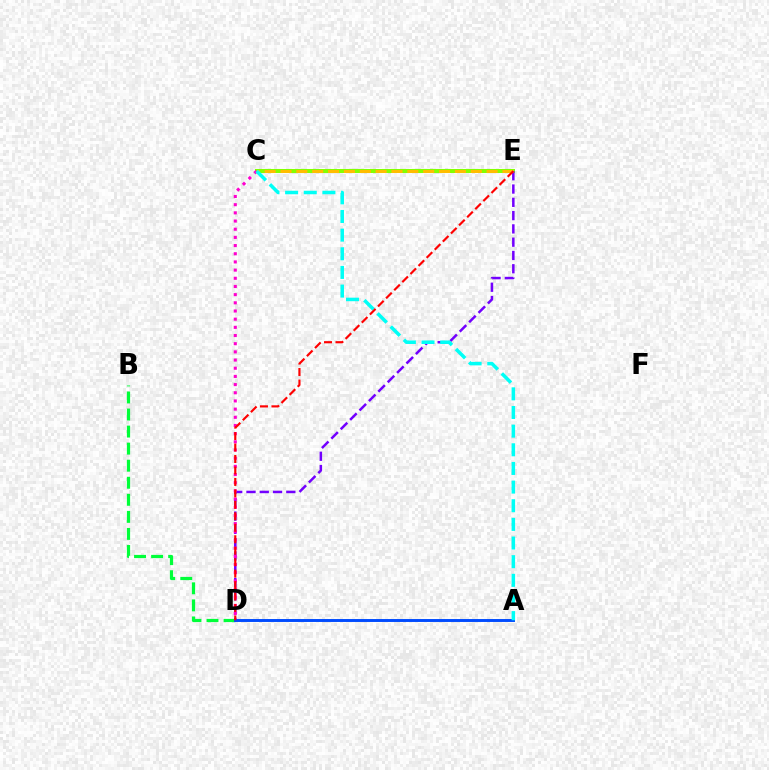{('C', 'E'): [{'color': '#84ff00', 'line_style': 'solid', 'thickness': 2.9}, {'color': '#ffbd00', 'line_style': 'dashed', 'thickness': 2.15}], ('D', 'E'): [{'color': '#7200ff', 'line_style': 'dashed', 'thickness': 1.8}, {'color': '#ff0000', 'line_style': 'dashed', 'thickness': 1.56}], ('B', 'D'): [{'color': '#00ff39', 'line_style': 'dashed', 'thickness': 2.32}], ('C', 'D'): [{'color': '#ff00cf', 'line_style': 'dotted', 'thickness': 2.22}], ('A', 'D'): [{'color': '#004bff', 'line_style': 'solid', 'thickness': 2.11}], ('A', 'C'): [{'color': '#00fff6', 'line_style': 'dashed', 'thickness': 2.53}]}